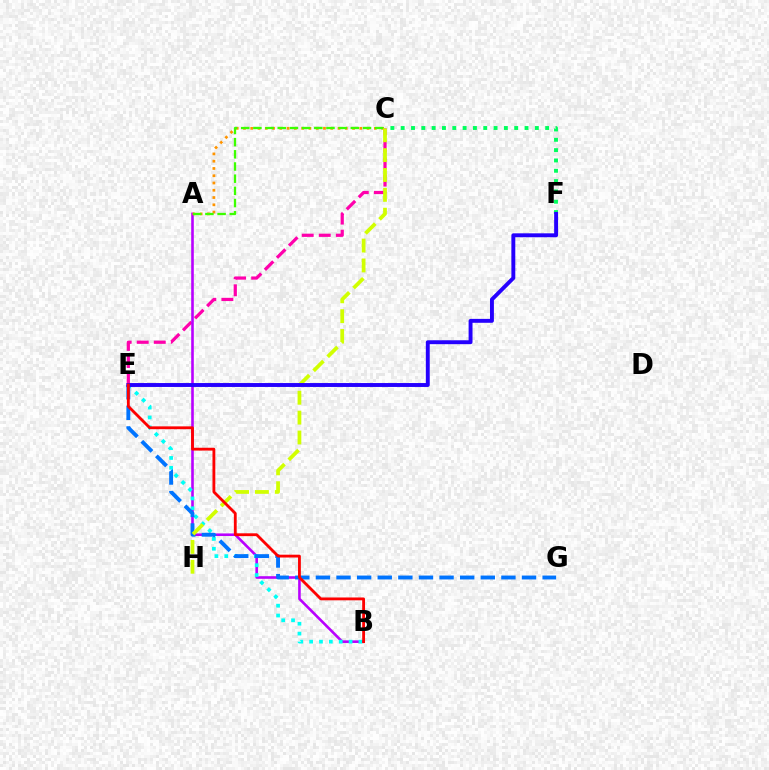{('C', 'E'): [{'color': '#ff00ac', 'line_style': 'dashed', 'thickness': 2.32}], ('A', 'B'): [{'color': '#b900ff', 'line_style': 'solid', 'thickness': 1.87}], ('B', 'E'): [{'color': '#00fff6', 'line_style': 'dotted', 'thickness': 2.68}, {'color': '#ff0000', 'line_style': 'solid', 'thickness': 2.04}], ('A', 'C'): [{'color': '#ff9400', 'line_style': 'dotted', 'thickness': 1.98}, {'color': '#3dff00', 'line_style': 'dashed', 'thickness': 1.65}], ('E', 'G'): [{'color': '#0074ff', 'line_style': 'dashed', 'thickness': 2.8}], ('C', 'H'): [{'color': '#d1ff00', 'line_style': 'dashed', 'thickness': 2.7}], ('C', 'F'): [{'color': '#00ff5c', 'line_style': 'dotted', 'thickness': 2.8}], ('E', 'F'): [{'color': '#2500ff', 'line_style': 'solid', 'thickness': 2.81}]}